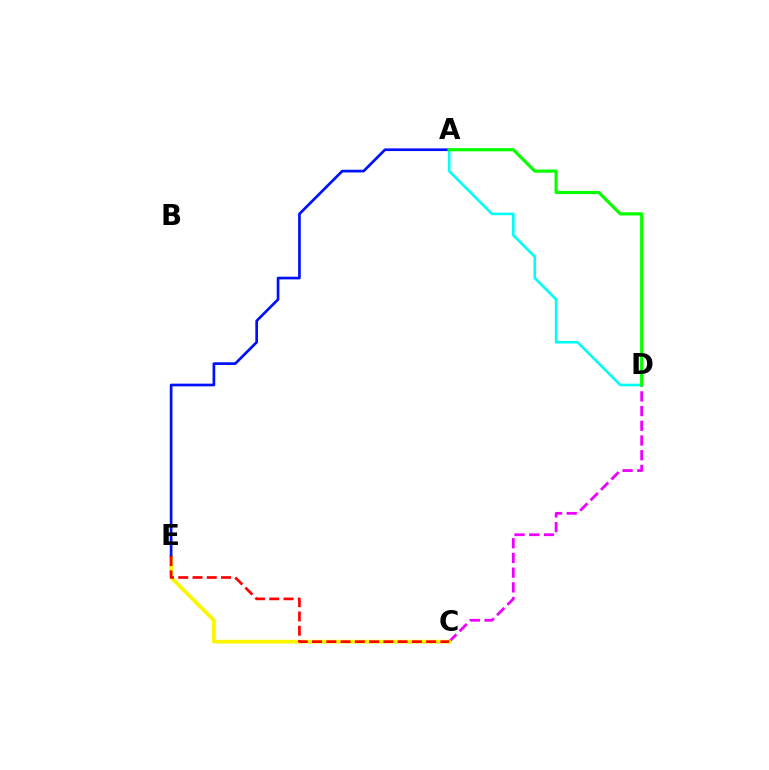{('C', 'D'): [{'color': '#ee00ff', 'line_style': 'dashed', 'thickness': 2.0}], ('C', 'E'): [{'color': '#fcf500', 'line_style': 'solid', 'thickness': 2.69}, {'color': '#ff0000', 'line_style': 'dashed', 'thickness': 1.94}], ('A', 'E'): [{'color': '#0010ff', 'line_style': 'solid', 'thickness': 1.94}], ('A', 'D'): [{'color': '#00fff6', 'line_style': 'solid', 'thickness': 1.89}, {'color': '#08ff00', 'line_style': 'solid', 'thickness': 2.28}]}